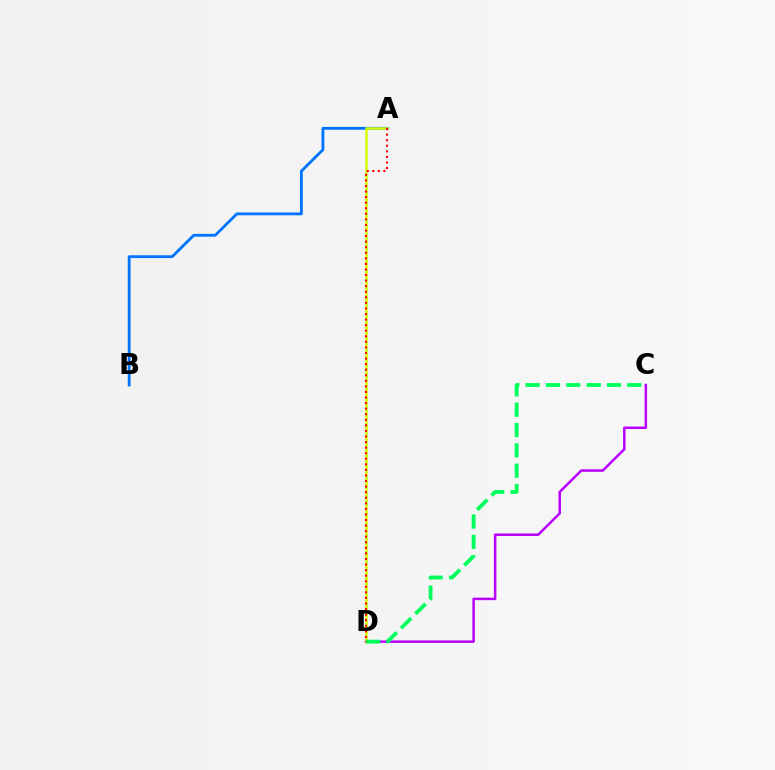{('A', 'B'): [{'color': '#0074ff', 'line_style': 'solid', 'thickness': 2.03}], ('C', 'D'): [{'color': '#b900ff', 'line_style': 'solid', 'thickness': 1.79}, {'color': '#00ff5c', 'line_style': 'dashed', 'thickness': 2.76}], ('A', 'D'): [{'color': '#d1ff00', 'line_style': 'solid', 'thickness': 1.81}, {'color': '#ff0000', 'line_style': 'dotted', 'thickness': 1.51}]}